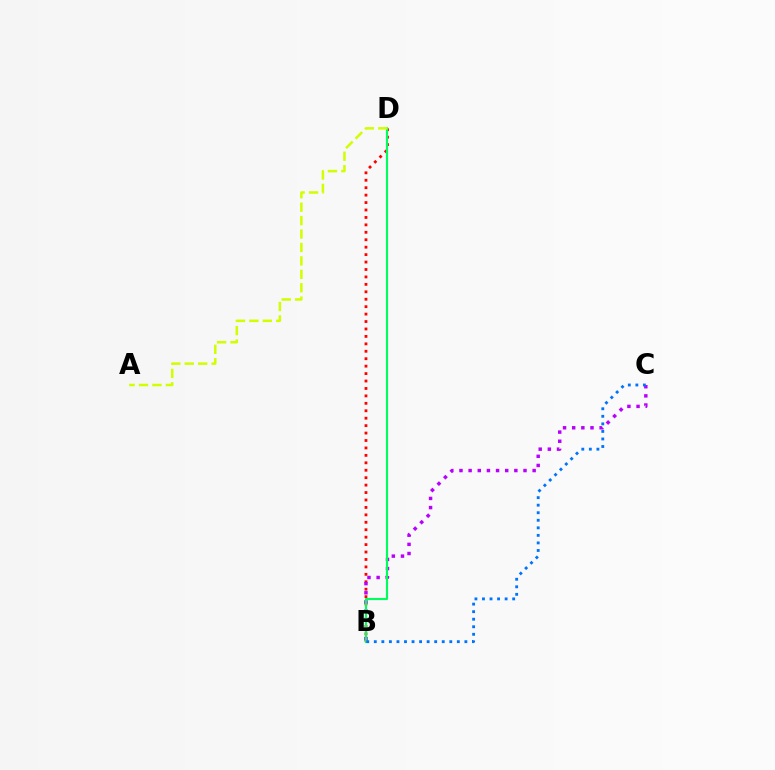{('B', 'D'): [{'color': '#ff0000', 'line_style': 'dotted', 'thickness': 2.02}, {'color': '#00ff5c', 'line_style': 'solid', 'thickness': 1.53}], ('B', 'C'): [{'color': '#b900ff', 'line_style': 'dotted', 'thickness': 2.49}, {'color': '#0074ff', 'line_style': 'dotted', 'thickness': 2.05}], ('A', 'D'): [{'color': '#d1ff00', 'line_style': 'dashed', 'thickness': 1.82}]}